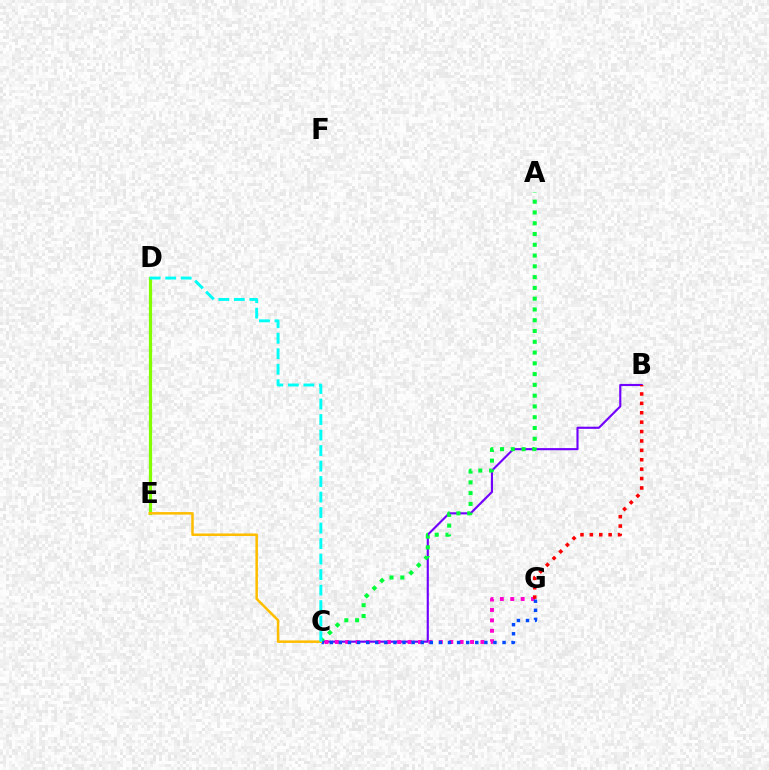{('B', 'C'): [{'color': '#7200ff', 'line_style': 'solid', 'thickness': 1.53}], ('D', 'E'): [{'color': '#84ff00', 'line_style': 'solid', 'thickness': 2.32}], ('A', 'C'): [{'color': '#00ff39', 'line_style': 'dotted', 'thickness': 2.93}], ('C', 'G'): [{'color': '#ff00cf', 'line_style': 'dotted', 'thickness': 2.83}, {'color': '#004bff', 'line_style': 'dotted', 'thickness': 2.47}], ('B', 'G'): [{'color': '#ff0000', 'line_style': 'dotted', 'thickness': 2.55}], ('C', 'E'): [{'color': '#ffbd00', 'line_style': 'solid', 'thickness': 1.81}], ('C', 'D'): [{'color': '#00fff6', 'line_style': 'dashed', 'thickness': 2.11}]}